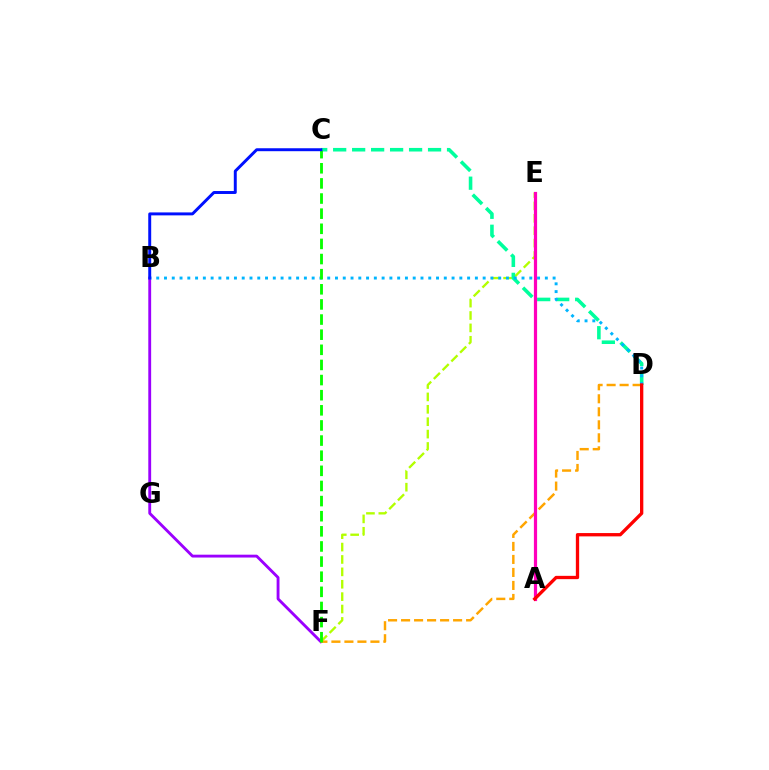{('B', 'F'): [{'color': '#9b00ff', 'line_style': 'solid', 'thickness': 2.06}], ('E', 'F'): [{'color': '#b3ff00', 'line_style': 'dashed', 'thickness': 1.68}], ('C', 'D'): [{'color': '#00ff9d', 'line_style': 'dashed', 'thickness': 2.58}], ('D', 'F'): [{'color': '#ffa500', 'line_style': 'dashed', 'thickness': 1.77}], ('B', 'D'): [{'color': '#00b5ff', 'line_style': 'dotted', 'thickness': 2.11}], ('C', 'F'): [{'color': '#08ff00', 'line_style': 'dashed', 'thickness': 2.05}], ('A', 'E'): [{'color': '#ff00bd', 'line_style': 'solid', 'thickness': 2.3}], ('B', 'C'): [{'color': '#0010ff', 'line_style': 'solid', 'thickness': 2.12}], ('A', 'D'): [{'color': '#ff0000', 'line_style': 'solid', 'thickness': 2.39}]}